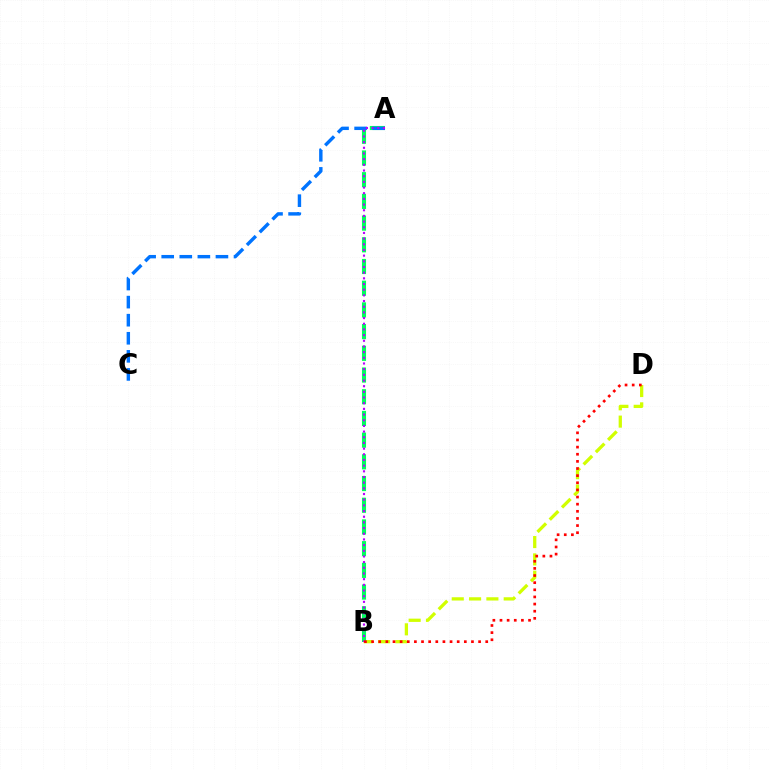{('B', 'D'): [{'color': '#d1ff00', 'line_style': 'dashed', 'thickness': 2.35}, {'color': '#ff0000', 'line_style': 'dotted', 'thickness': 1.94}], ('A', 'B'): [{'color': '#00ff5c', 'line_style': 'dashed', 'thickness': 2.95}, {'color': '#b900ff', 'line_style': 'dotted', 'thickness': 1.54}], ('A', 'C'): [{'color': '#0074ff', 'line_style': 'dashed', 'thickness': 2.46}]}